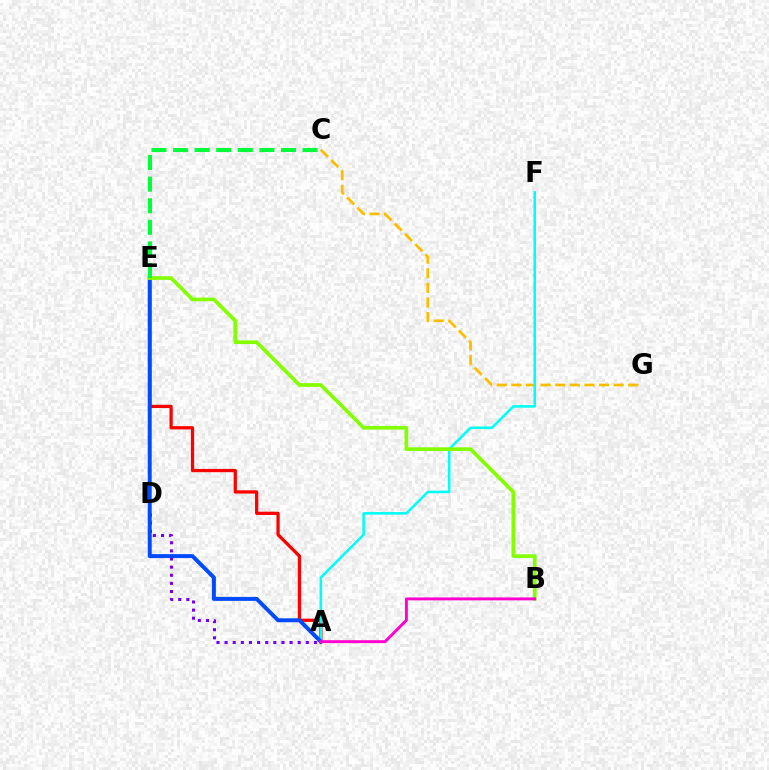{('A', 'E'): [{'color': '#ff0000', 'line_style': 'solid', 'thickness': 2.35}, {'color': '#004bff', 'line_style': 'solid', 'thickness': 2.85}], ('C', 'G'): [{'color': '#ffbd00', 'line_style': 'dashed', 'thickness': 1.98}], ('A', 'D'): [{'color': '#7200ff', 'line_style': 'dotted', 'thickness': 2.21}], ('A', 'F'): [{'color': '#00fff6', 'line_style': 'solid', 'thickness': 1.84}], ('B', 'E'): [{'color': '#84ff00', 'line_style': 'solid', 'thickness': 2.65}], ('C', 'E'): [{'color': '#00ff39', 'line_style': 'dashed', 'thickness': 2.93}], ('A', 'B'): [{'color': '#ff00cf', 'line_style': 'solid', 'thickness': 2.1}]}